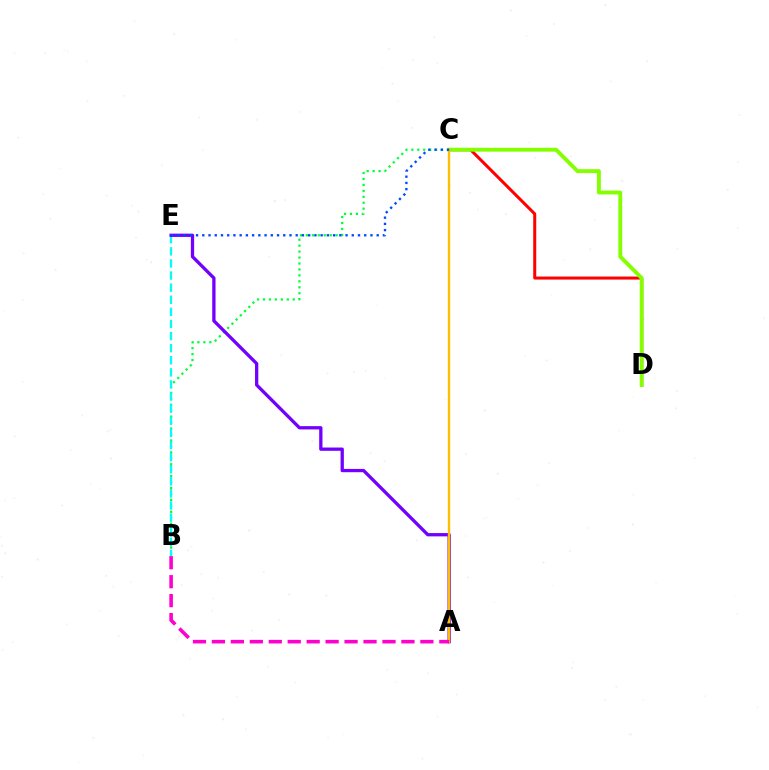{('B', 'C'): [{'color': '#00ff39', 'line_style': 'dotted', 'thickness': 1.62}], ('C', 'D'): [{'color': '#ff0000', 'line_style': 'solid', 'thickness': 2.17}, {'color': '#84ff00', 'line_style': 'solid', 'thickness': 2.79}], ('B', 'E'): [{'color': '#00fff6', 'line_style': 'dashed', 'thickness': 1.64}], ('A', 'E'): [{'color': '#7200ff', 'line_style': 'solid', 'thickness': 2.37}], ('A', 'C'): [{'color': '#ffbd00', 'line_style': 'solid', 'thickness': 1.69}], ('C', 'E'): [{'color': '#004bff', 'line_style': 'dotted', 'thickness': 1.69}], ('A', 'B'): [{'color': '#ff00cf', 'line_style': 'dashed', 'thickness': 2.57}]}